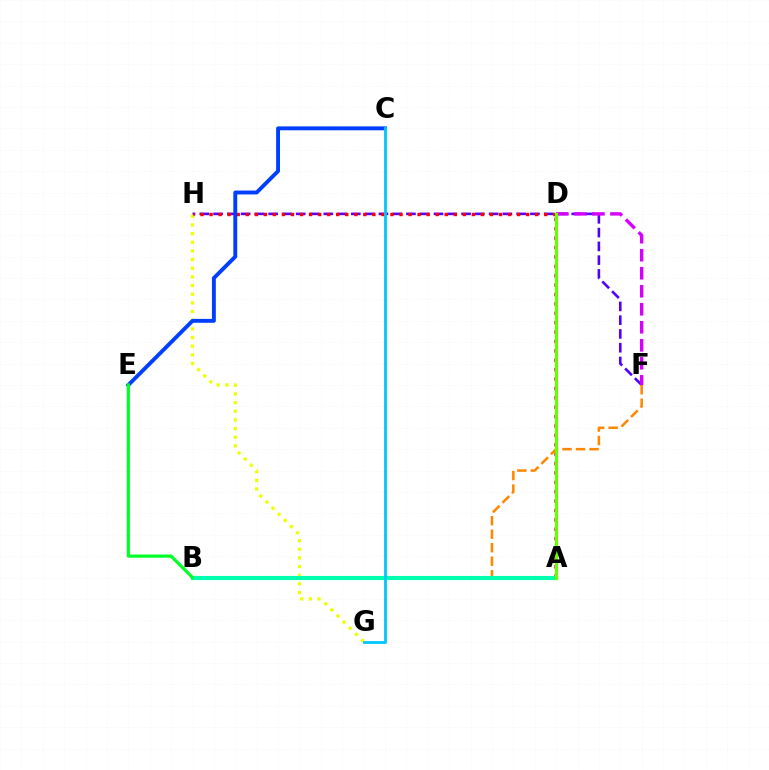{('A', 'D'): [{'color': '#ff00a0', 'line_style': 'dotted', 'thickness': 2.55}, {'color': '#66ff00', 'line_style': 'solid', 'thickness': 2.31}], ('F', 'H'): [{'color': '#4f00ff', 'line_style': 'dashed', 'thickness': 1.87}], ('B', 'F'): [{'color': '#ff8800', 'line_style': 'dashed', 'thickness': 1.83}], ('G', 'H'): [{'color': '#eeff00', 'line_style': 'dotted', 'thickness': 2.35}], ('D', 'F'): [{'color': '#d600ff', 'line_style': 'dashed', 'thickness': 2.45}], ('D', 'H'): [{'color': '#ff0000', 'line_style': 'dotted', 'thickness': 2.46}], ('C', 'E'): [{'color': '#003fff', 'line_style': 'solid', 'thickness': 2.81}], ('A', 'B'): [{'color': '#00ffaf', 'line_style': 'solid', 'thickness': 2.97}], ('C', 'G'): [{'color': '#00c7ff', 'line_style': 'solid', 'thickness': 2.02}], ('B', 'E'): [{'color': '#00ff27', 'line_style': 'solid', 'thickness': 2.3}]}